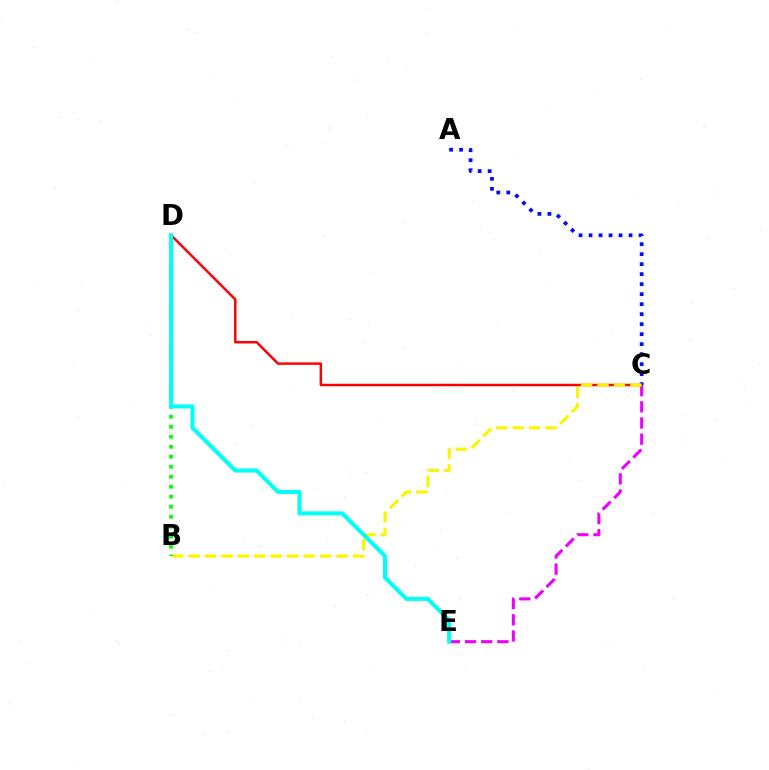{('C', 'E'): [{'color': '#ee00ff', 'line_style': 'dashed', 'thickness': 2.2}], ('C', 'D'): [{'color': '#ff0000', 'line_style': 'solid', 'thickness': 1.78}], ('A', 'C'): [{'color': '#0010ff', 'line_style': 'dotted', 'thickness': 2.72}], ('B', 'C'): [{'color': '#fcf500', 'line_style': 'dashed', 'thickness': 2.23}], ('B', 'D'): [{'color': '#08ff00', 'line_style': 'dotted', 'thickness': 2.72}], ('D', 'E'): [{'color': '#00fff6', 'line_style': 'solid', 'thickness': 2.92}]}